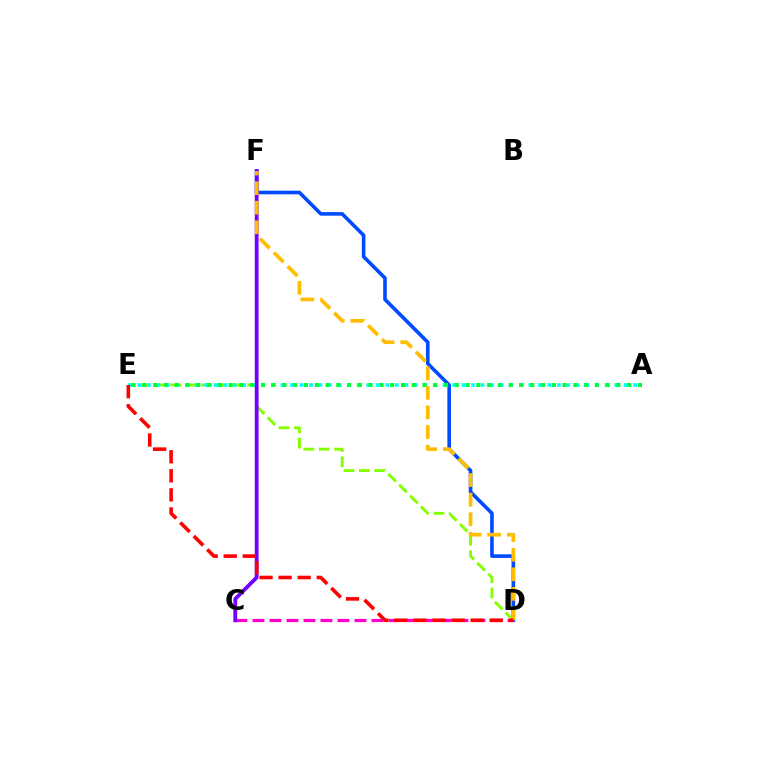{('D', 'F'): [{'color': '#004bff', 'line_style': 'solid', 'thickness': 2.6}, {'color': '#ffbd00', 'line_style': 'dashed', 'thickness': 2.66}], ('C', 'D'): [{'color': '#ff00cf', 'line_style': 'dashed', 'thickness': 2.31}], ('D', 'E'): [{'color': '#84ff00', 'line_style': 'dashed', 'thickness': 2.09}, {'color': '#ff0000', 'line_style': 'dashed', 'thickness': 2.59}], ('A', 'E'): [{'color': '#00fff6', 'line_style': 'dotted', 'thickness': 2.59}, {'color': '#00ff39', 'line_style': 'dotted', 'thickness': 2.93}], ('C', 'F'): [{'color': '#7200ff', 'line_style': 'solid', 'thickness': 2.76}]}